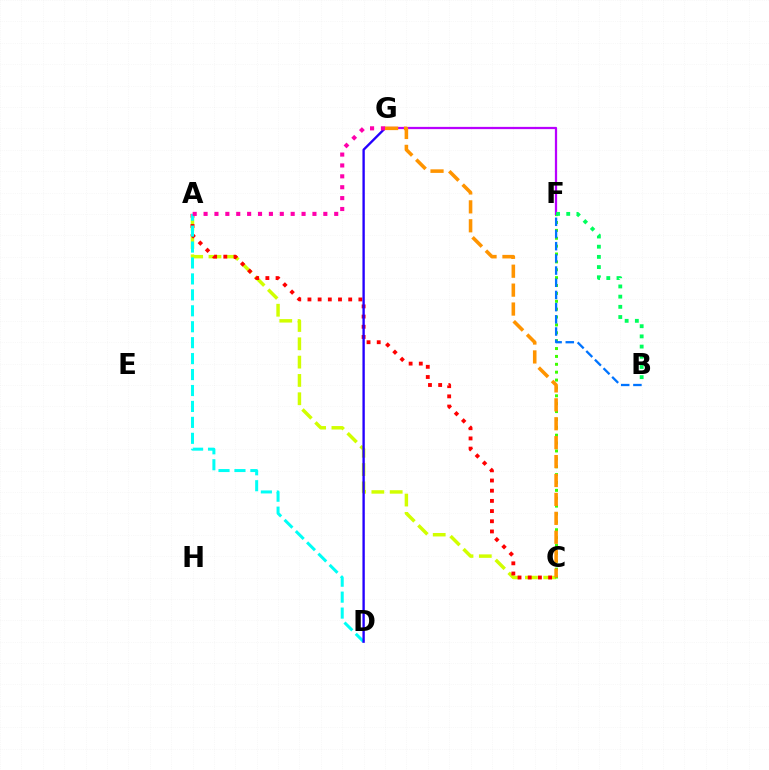{('A', 'C'): [{'color': '#d1ff00', 'line_style': 'dashed', 'thickness': 2.49}, {'color': '#ff0000', 'line_style': 'dotted', 'thickness': 2.77}], ('C', 'F'): [{'color': '#3dff00', 'line_style': 'dotted', 'thickness': 2.14}], ('A', 'D'): [{'color': '#00fff6', 'line_style': 'dashed', 'thickness': 2.17}], ('F', 'G'): [{'color': '#b900ff', 'line_style': 'solid', 'thickness': 1.62}], ('B', 'F'): [{'color': '#00ff5c', 'line_style': 'dotted', 'thickness': 2.77}, {'color': '#0074ff', 'line_style': 'dashed', 'thickness': 1.66}], ('D', 'G'): [{'color': '#2500ff', 'line_style': 'solid', 'thickness': 1.69}], ('C', 'G'): [{'color': '#ff9400', 'line_style': 'dashed', 'thickness': 2.57}], ('A', 'G'): [{'color': '#ff00ac', 'line_style': 'dotted', 'thickness': 2.96}]}